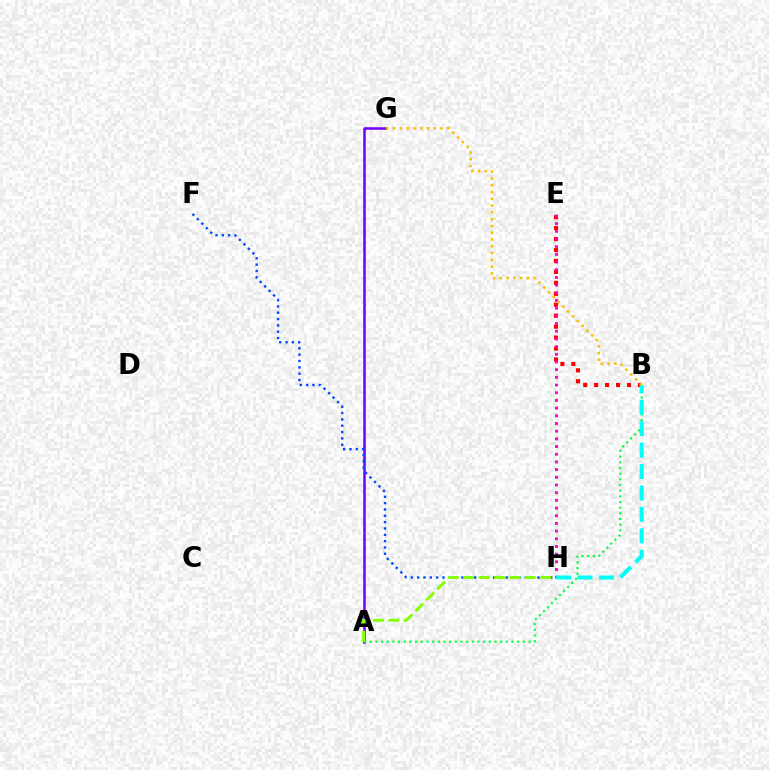{('A', 'G'): [{'color': '#7200ff', 'line_style': 'solid', 'thickness': 1.82}], ('A', 'B'): [{'color': '#00ff39', 'line_style': 'dotted', 'thickness': 1.54}], ('B', 'E'): [{'color': '#ff0000', 'line_style': 'dotted', 'thickness': 2.97}], ('E', 'H'): [{'color': '#ff00cf', 'line_style': 'dotted', 'thickness': 2.09}], ('F', 'H'): [{'color': '#004bff', 'line_style': 'dotted', 'thickness': 1.72}], ('B', 'H'): [{'color': '#00fff6', 'line_style': 'dashed', 'thickness': 2.91}], ('B', 'G'): [{'color': '#ffbd00', 'line_style': 'dotted', 'thickness': 1.84}], ('A', 'H'): [{'color': '#84ff00', 'line_style': 'dashed', 'thickness': 2.1}]}